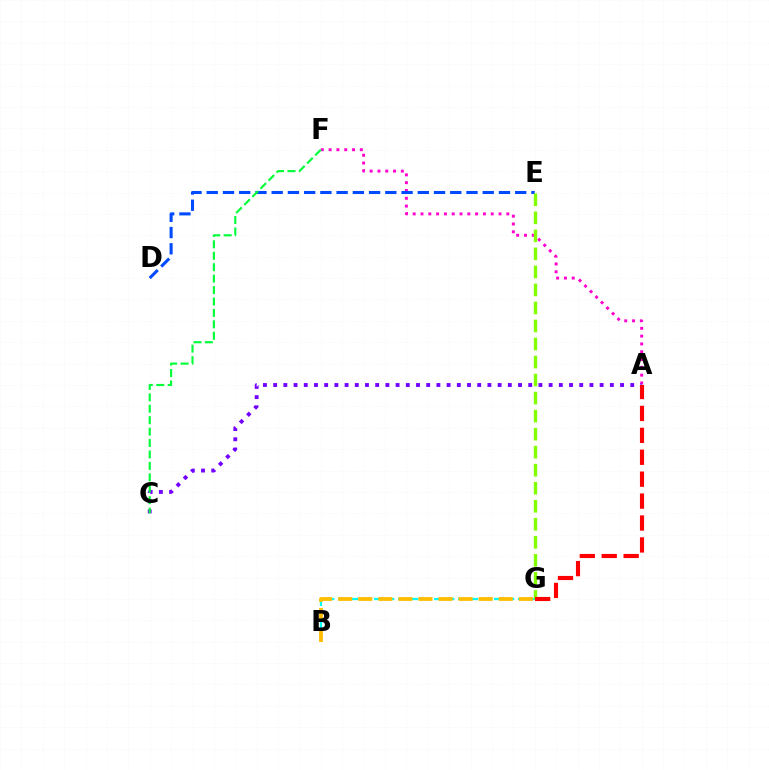{('B', 'G'): [{'color': '#00fff6', 'line_style': 'dashed', 'thickness': 1.63}, {'color': '#ffbd00', 'line_style': 'dashed', 'thickness': 2.73}], ('A', 'F'): [{'color': '#ff00cf', 'line_style': 'dotted', 'thickness': 2.12}], ('D', 'E'): [{'color': '#004bff', 'line_style': 'dashed', 'thickness': 2.21}], ('E', 'G'): [{'color': '#84ff00', 'line_style': 'dashed', 'thickness': 2.45}], ('A', 'C'): [{'color': '#7200ff', 'line_style': 'dotted', 'thickness': 2.77}], ('A', 'G'): [{'color': '#ff0000', 'line_style': 'dashed', 'thickness': 2.98}], ('C', 'F'): [{'color': '#00ff39', 'line_style': 'dashed', 'thickness': 1.55}]}